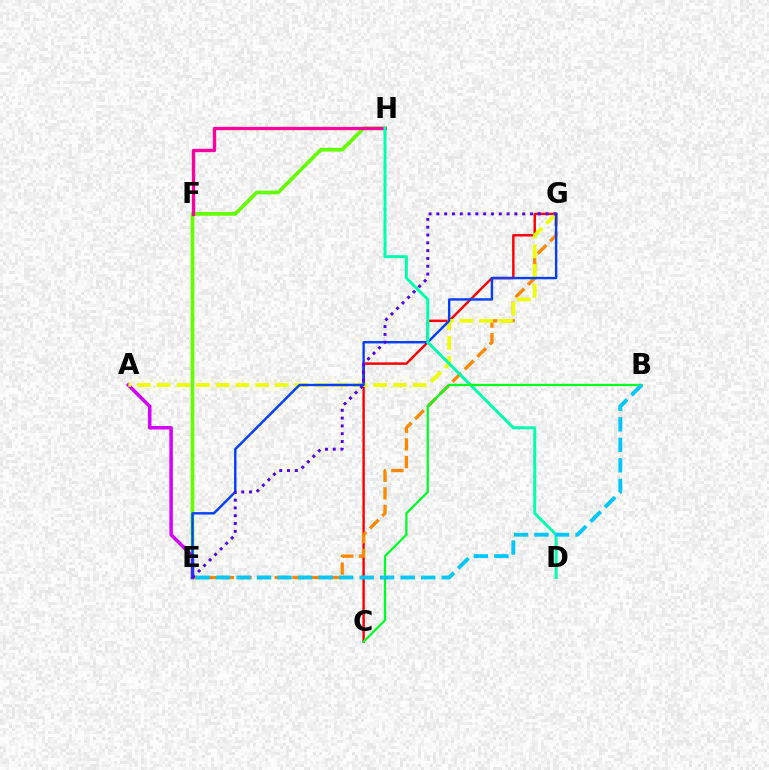{('C', 'G'): [{'color': '#ff0000', 'line_style': 'solid', 'thickness': 1.76}], ('E', 'H'): [{'color': '#66ff00', 'line_style': 'solid', 'thickness': 2.68}], ('E', 'G'): [{'color': '#ff8800', 'line_style': 'dashed', 'thickness': 2.39}, {'color': '#003fff', 'line_style': 'solid', 'thickness': 1.74}, {'color': '#4f00ff', 'line_style': 'dotted', 'thickness': 2.12}], ('A', 'E'): [{'color': '#d600ff', 'line_style': 'solid', 'thickness': 2.52}], ('F', 'H'): [{'color': '#ff00a0', 'line_style': 'solid', 'thickness': 2.39}], ('A', 'G'): [{'color': '#eeff00', 'line_style': 'dashed', 'thickness': 2.68}], ('D', 'H'): [{'color': '#00ffaf', 'line_style': 'solid', 'thickness': 2.14}], ('B', 'C'): [{'color': '#00ff27', 'line_style': 'solid', 'thickness': 1.63}], ('B', 'E'): [{'color': '#00c7ff', 'line_style': 'dashed', 'thickness': 2.79}]}